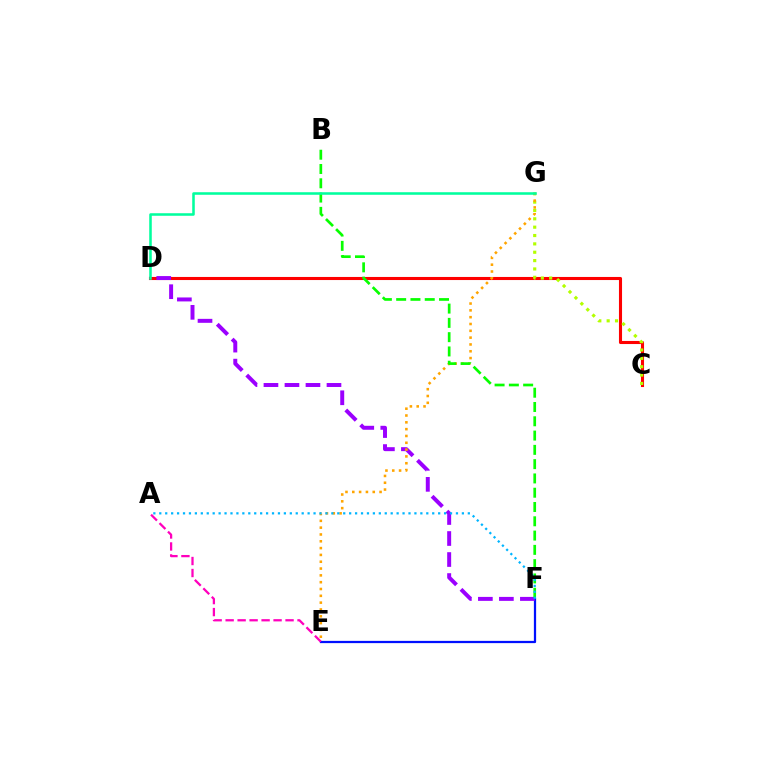{('C', 'D'): [{'color': '#ff0000', 'line_style': 'solid', 'thickness': 2.22}], ('E', 'F'): [{'color': '#0010ff', 'line_style': 'solid', 'thickness': 1.61}], ('A', 'E'): [{'color': '#ff00bd', 'line_style': 'dashed', 'thickness': 1.63}], ('C', 'G'): [{'color': '#b3ff00', 'line_style': 'dotted', 'thickness': 2.27}], ('D', 'F'): [{'color': '#9b00ff', 'line_style': 'dashed', 'thickness': 2.85}], ('E', 'G'): [{'color': '#ffa500', 'line_style': 'dotted', 'thickness': 1.85}], ('B', 'F'): [{'color': '#08ff00', 'line_style': 'dashed', 'thickness': 1.94}], ('A', 'F'): [{'color': '#00b5ff', 'line_style': 'dotted', 'thickness': 1.61}], ('D', 'G'): [{'color': '#00ff9d', 'line_style': 'solid', 'thickness': 1.83}]}